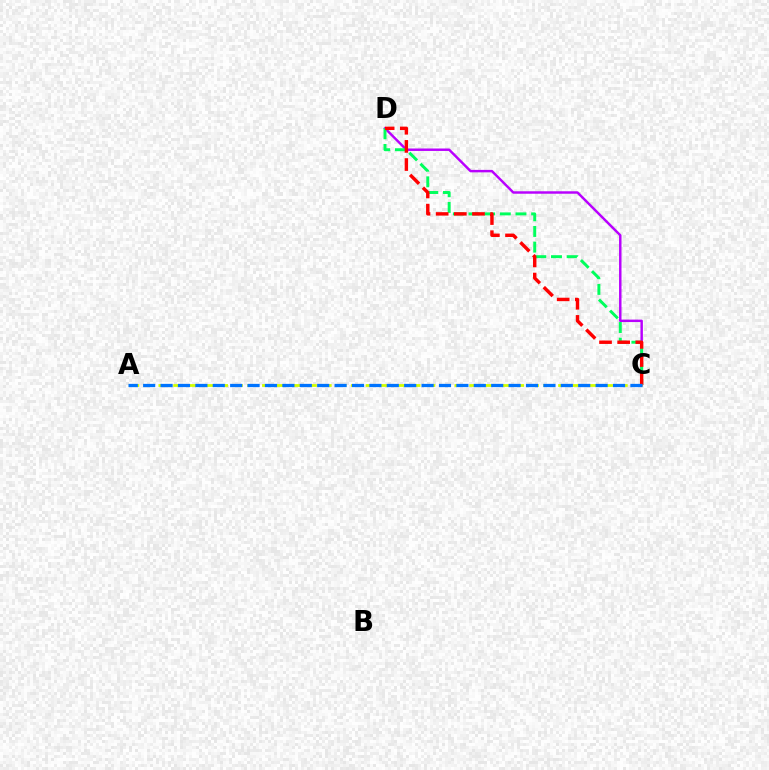{('C', 'D'): [{'color': '#b900ff', 'line_style': 'solid', 'thickness': 1.77}, {'color': '#00ff5c', 'line_style': 'dashed', 'thickness': 2.13}, {'color': '#ff0000', 'line_style': 'dashed', 'thickness': 2.47}], ('A', 'C'): [{'color': '#d1ff00', 'line_style': 'dashed', 'thickness': 2.01}, {'color': '#0074ff', 'line_style': 'dashed', 'thickness': 2.36}]}